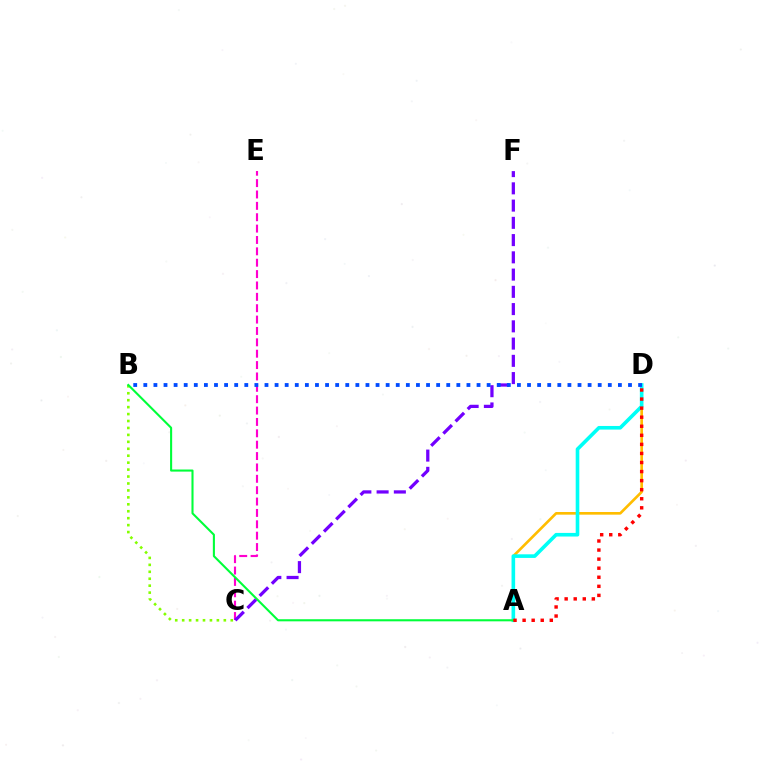{('B', 'C'): [{'color': '#84ff00', 'line_style': 'dotted', 'thickness': 1.89}], ('C', 'E'): [{'color': '#ff00cf', 'line_style': 'dashed', 'thickness': 1.55}], ('A', 'D'): [{'color': '#ffbd00', 'line_style': 'solid', 'thickness': 1.91}, {'color': '#00fff6', 'line_style': 'solid', 'thickness': 2.6}, {'color': '#ff0000', 'line_style': 'dotted', 'thickness': 2.46}], ('A', 'B'): [{'color': '#00ff39', 'line_style': 'solid', 'thickness': 1.51}], ('C', 'F'): [{'color': '#7200ff', 'line_style': 'dashed', 'thickness': 2.34}], ('B', 'D'): [{'color': '#004bff', 'line_style': 'dotted', 'thickness': 2.74}]}